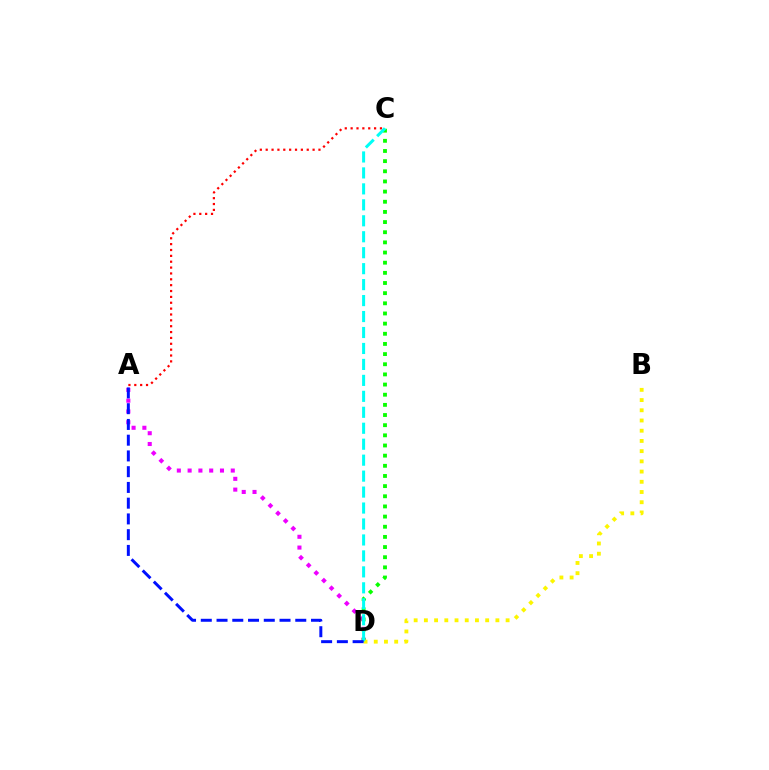{('A', 'D'): [{'color': '#ee00ff', 'line_style': 'dotted', 'thickness': 2.93}, {'color': '#0010ff', 'line_style': 'dashed', 'thickness': 2.14}], ('C', 'D'): [{'color': '#08ff00', 'line_style': 'dotted', 'thickness': 2.76}, {'color': '#00fff6', 'line_style': 'dashed', 'thickness': 2.17}], ('A', 'C'): [{'color': '#ff0000', 'line_style': 'dotted', 'thickness': 1.59}], ('B', 'D'): [{'color': '#fcf500', 'line_style': 'dotted', 'thickness': 2.78}]}